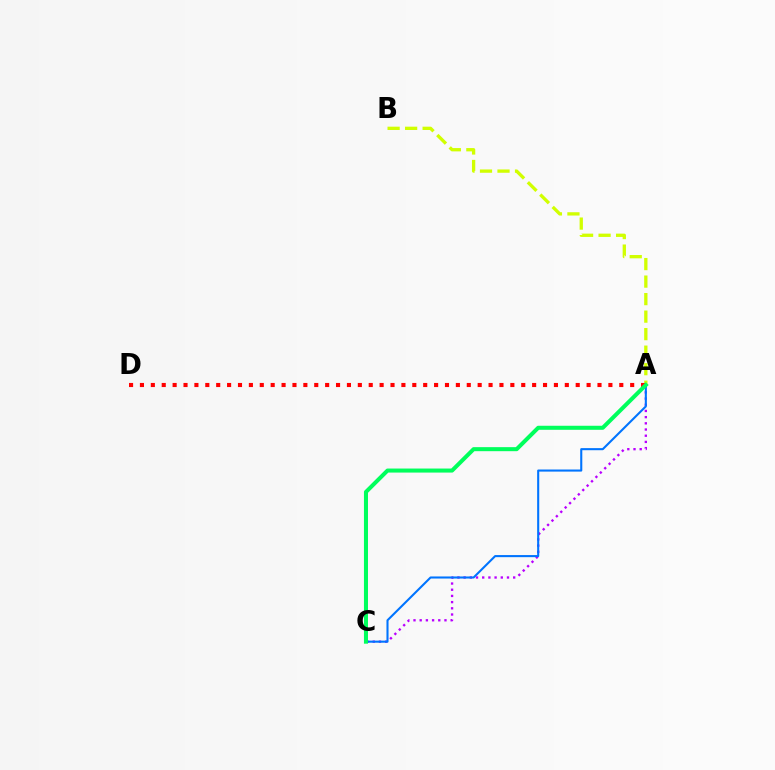{('A', 'C'): [{'color': '#b900ff', 'line_style': 'dotted', 'thickness': 1.68}, {'color': '#0074ff', 'line_style': 'solid', 'thickness': 1.5}, {'color': '#00ff5c', 'line_style': 'solid', 'thickness': 2.9}], ('A', 'B'): [{'color': '#d1ff00', 'line_style': 'dashed', 'thickness': 2.38}], ('A', 'D'): [{'color': '#ff0000', 'line_style': 'dotted', 'thickness': 2.96}]}